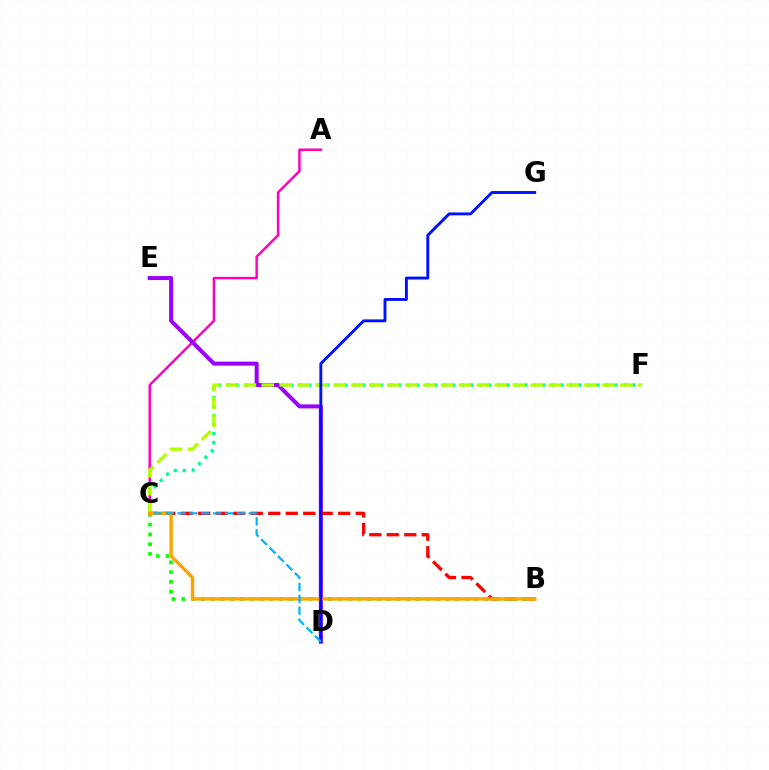{('C', 'F'): [{'color': '#00ff9d', 'line_style': 'dotted', 'thickness': 2.45}, {'color': '#b3ff00', 'line_style': 'dashed', 'thickness': 2.44}], ('A', 'C'): [{'color': '#ff00bd', 'line_style': 'solid', 'thickness': 1.78}], ('D', 'E'): [{'color': '#9b00ff', 'line_style': 'solid', 'thickness': 2.89}], ('B', 'C'): [{'color': '#ff0000', 'line_style': 'dashed', 'thickness': 2.38}, {'color': '#08ff00', 'line_style': 'dotted', 'thickness': 2.66}, {'color': '#ffa500', 'line_style': 'solid', 'thickness': 2.49}], ('D', 'G'): [{'color': '#0010ff', 'line_style': 'solid', 'thickness': 2.09}], ('C', 'D'): [{'color': '#00b5ff', 'line_style': 'dashed', 'thickness': 1.62}]}